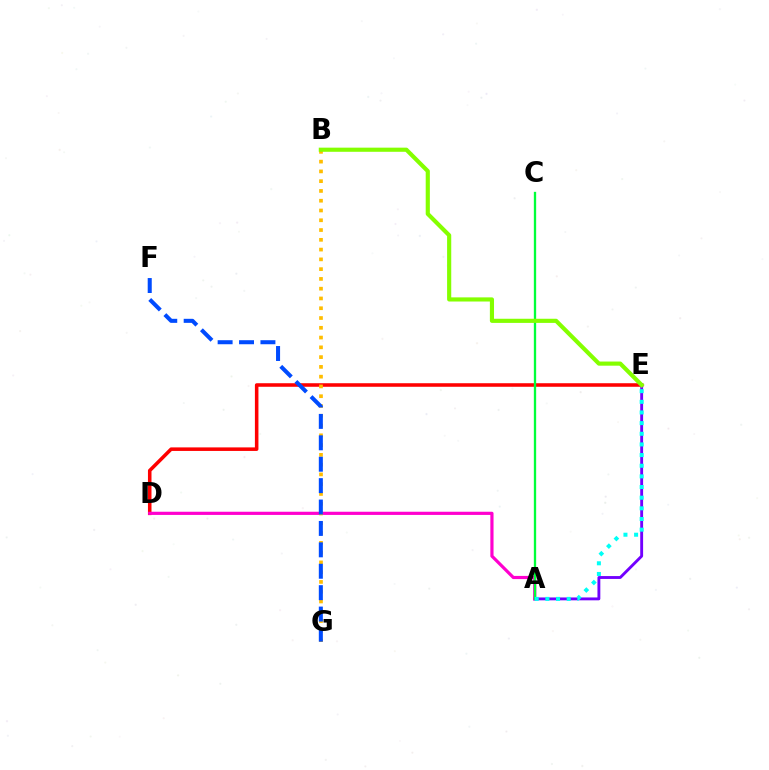{('D', 'E'): [{'color': '#ff0000', 'line_style': 'solid', 'thickness': 2.55}], ('A', 'E'): [{'color': '#7200ff', 'line_style': 'solid', 'thickness': 2.07}, {'color': '#00fff6', 'line_style': 'dotted', 'thickness': 2.89}], ('A', 'D'): [{'color': '#ff00cf', 'line_style': 'solid', 'thickness': 2.29}], ('B', 'G'): [{'color': '#ffbd00', 'line_style': 'dotted', 'thickness': 2.66}], ('F', 'G'): [{'color': '#004bff', 'line_style': 'dashed', 'thickness': 2.91}], ('A', 'C'): [{'color': '#00ff39', 'line_style': 'solid', 'thickness': 1.67}], ('B', 'E'): [{'color': '#84ff00', 'line_style': 'solid', 'thickness': 2.98}]}